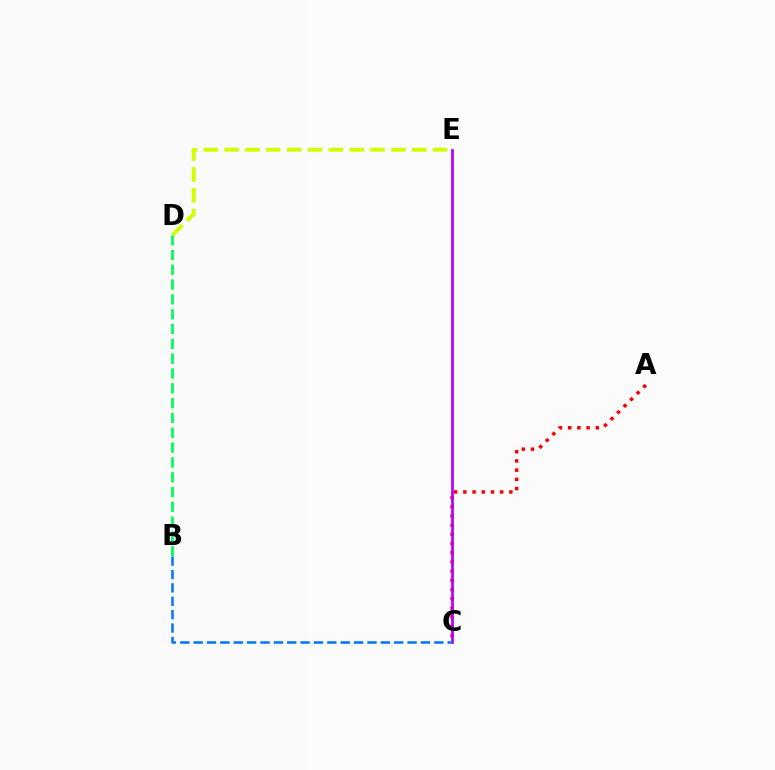{('A', 'C'): [{'color': '#ff0000', 'line_style': 'dotted', 'thickness': 2.5}], ('C', 'E'): [{'color': '#b900ff', 'line_style': 'solid', 'thickness': 1.97}], ('D', 'E'): [{'color': '#d1ff00', 'line_style': 'dashed', 'thickness': 2.83}], ('B', 'C'): [{'color': '#0074ff', 'line_style': 'dashed', 'thickness': 1.82}], ('B', 'D'): [{'color': '#00ff5c', 'line_style': 'dashed', 'thickness': 2.01}]}